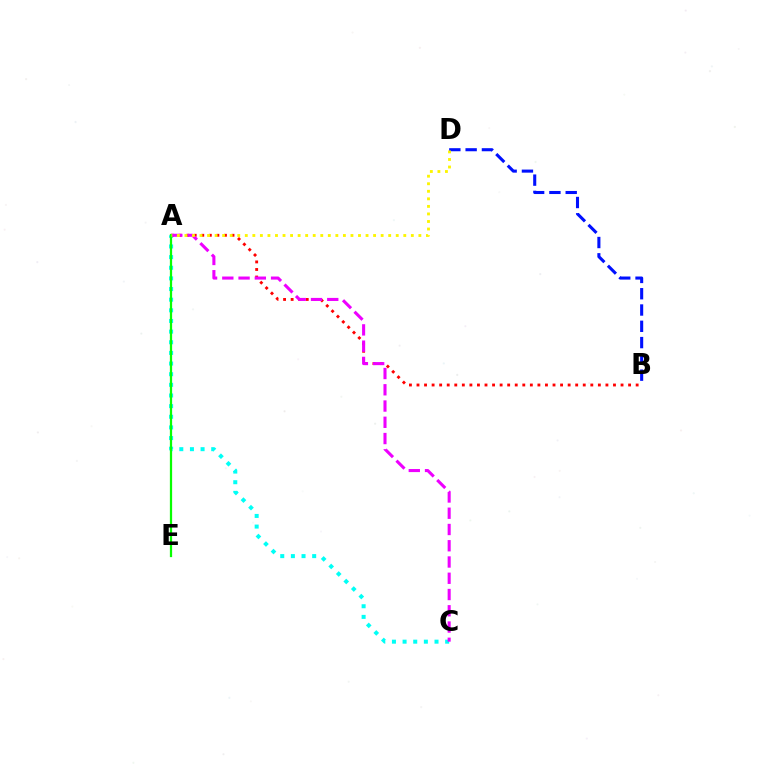{('A', 'C'): [{'color': '#00fff6', 'line_style': 'dotted', 'thickness': 2.89}, {'color': '#ee00ff', 'line_style': 'dashed', 'thickness': 2.21}], ('A', 'B'): [{'color': '#ff0000', 'line_style': 'dotted', 'thickness': 2.05}], ('A', 'E'): [{'color': '#08ff00', 'line_style': 'solid', 'thickness': 1.62}], ('B', 'D'): [{'color': '#0010ff', 'line_style': 'dashed', 'thickness': 2.21}], ('A', 'D'): [{'color': '#fcf500', 'line_style': 'dotted', 'thickness': 2.05}]}